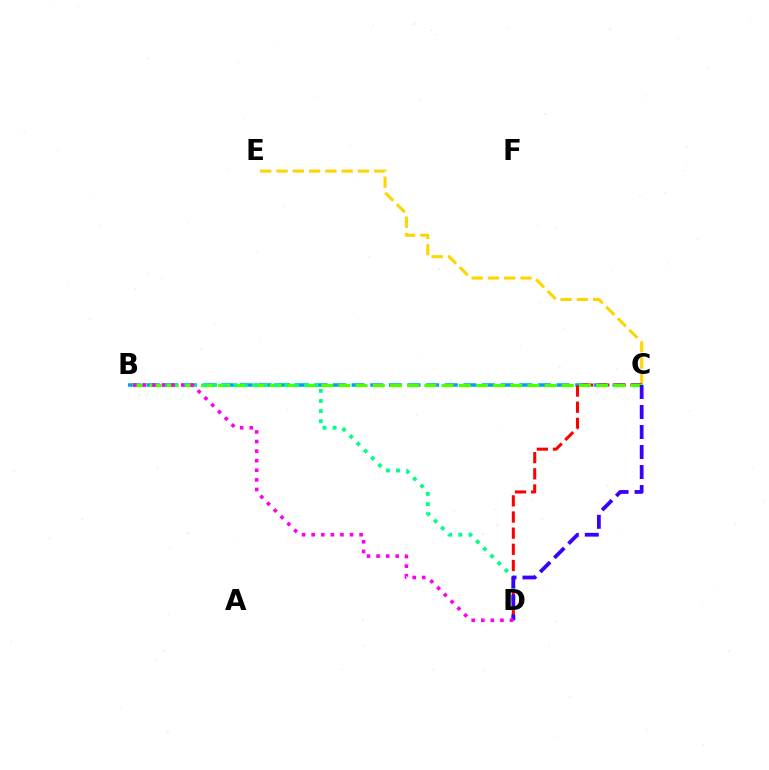{('C', 'E'): [{'color': '#ffd500', 'line_style': 'dashed', 'thickness': 2.21}], ('B', 'C'): [{'color': '#009eff', 'line_style': 'dashed', 'thickness': 2.53}, {'color': '#4fff00', 'line_style': 'dashed', 'thickness': 2.33}], ('C', 'D'): [{'color': '#ff0000', 'line_style': 'dashed', 'thickness': 2.19}, {'color': '#3700ff', 'line_style': 'dashed', 'thickness': 2.72}], ('B', 'D'): [{'color': '#00ff86', 'line_style': 'dotted', 'thickness': 2.76}, {'color': '#ff00ed', 'line_style': 'dotted', 'thickness': 2.6}]}